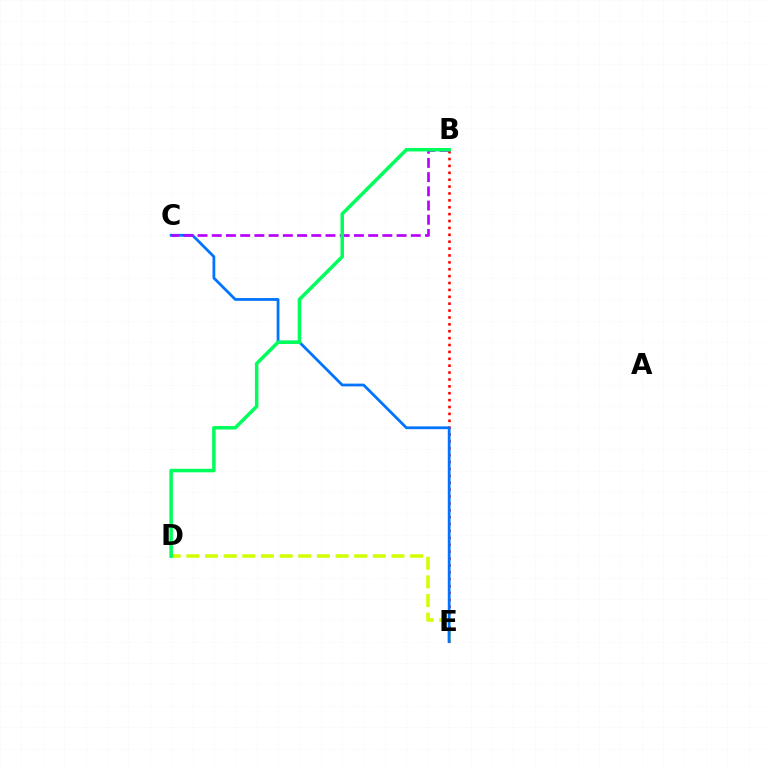{('B', 'E'): [{'color': '#ff0000', 'line_style': 'dotted', 'thickness': 1.87}], ('D', 'E'): [{'color': '#d1ff00', 'line_style': 'dashed', 'thickness': 2.53}], ('C', 'E'): [{'color': '#0074ff', 'line_style': 'solid', 'thickness': 2.0}], ('B', 'C'): [{'color': '#b900ff', 'line_style': 'dashed', 'thickness': 1.93}], ('B', 'D'): [{'color': '#00ff5c', 'line_style': 'solid', 'thickness': 2.53}]}